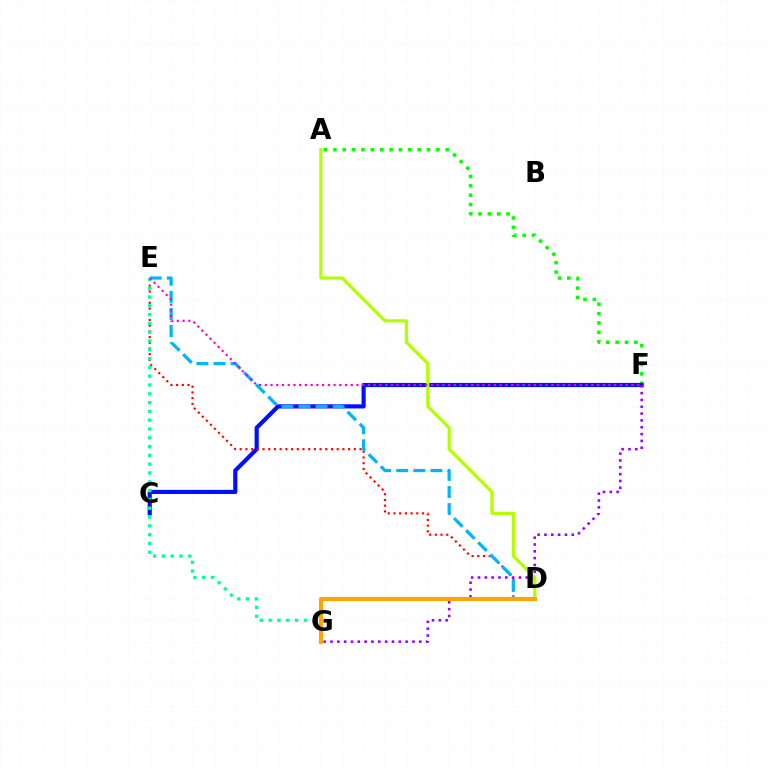{('A', 'F'): [{'color': '#08ff00', 'line_style': 'dotted', 'thickness': 2.55}], ('C', 'F'): [{'color': '#0010ff', 'line_style': 'solid', 'thickness': 2.99}], ('D', 'E'): [{'color': '#ff0000', 'line_style': 'dotted', 'thickness': 1.55}, {'color': '#00b5ff', 'line_style': 'dashed', 'thickness': 2.32}], ('F', 'G'): [{'color': '#9b00ff', 'line_style': 'dotted', 'thickness': 1.85}], ('E', 'G'): [{'color': '#00ff9d', 'line_style': 'dotted', 'thickness': 2.39}], ('A', 'D'): [{'color': '#b3ff00', 'line_style': 'solid', 'thickness': 2.3}], ('D', 'G'): [{'color': '#ffa500', 'line_style': 'solid', 'thickness': 2.98}], ('E', 'F'): [{'color': '#ff00bd', 'line_style': 'dotted', 'thickness': 1.56}]}